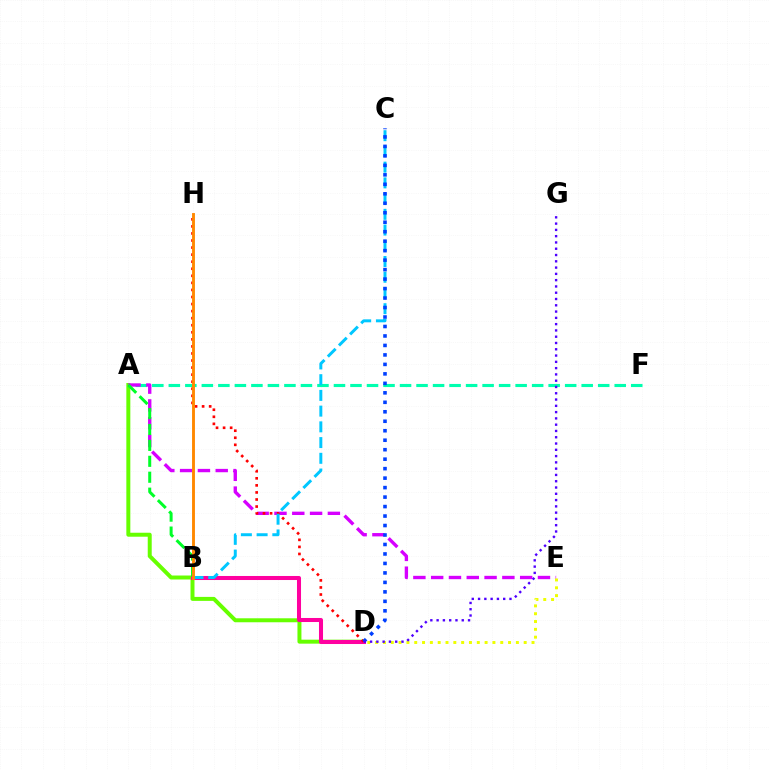{('A', 'D'): [{'color': '#66ff00', 'line_style': 'solid', 'thickness': 2.86}], ('B', 'D'): [{'color': '#ff00a0', 'line_style': 'solid', 'thickness': 2.91}], ('A', 'F'): [{'color': '#00ffaf', 'line_style': 'dashed', 'thickness': 2.24}], ('A', 'E'): [{'color': '#d600ff', 'line_style': 'dashed', 'thickness': 2.42}], ('D', 'E'): [{'color': '#eeff00', 'line_style': 'dotted', 'thickness': 2.12}], ('A', 'B'): [{'color': '#00ff27', 'line_style': 'dashed', 'thickness': 2.16}], ('D', 'H'): [{'color': '#ff0000', 'line_style': 'dotted', 'thickness': 1.92}], ('B', 'C'): [{'color': '#00c7ff', 'line_style': 'dashed', 'thickness': 2.14}], ('C', 'D'): [{'color': '#003fff', 'line_style': 'dotted', 'thickness': 2.58}], ('D', 'G'): [{'color': '#4f00ff', 'line_style': 'dotted', 'thickness': 1.71}], ('B', 'H'): [{'color': '#ff8800', 'line_style': 'solid', 'thickness': 2.08}]}